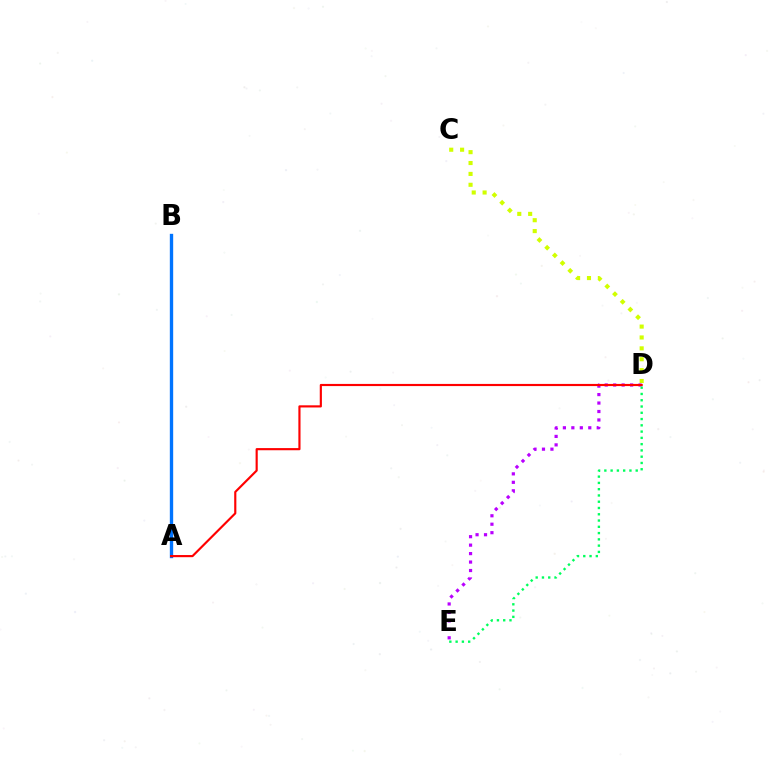{('D', 'E'): [{'color': '#b900ff', 'line_style': 'dotted', 'thickness': 2.3}, {'color': '#00ff5c', 'line_style': 'dotted', 'thickness': 1.7}], ('A', 'B'): [{'color': '#0074ff', 'line_style': 'solid', 'thickness': 2.41}], ('A', 'D'): [{'color': '#ff0000', 'line_style': 'solid', 'thickness': 1.55}], ('C', 'D'): [{'color': '#d1ff00', 'line_style': 'dotted', 'thickness': 2.96}]}